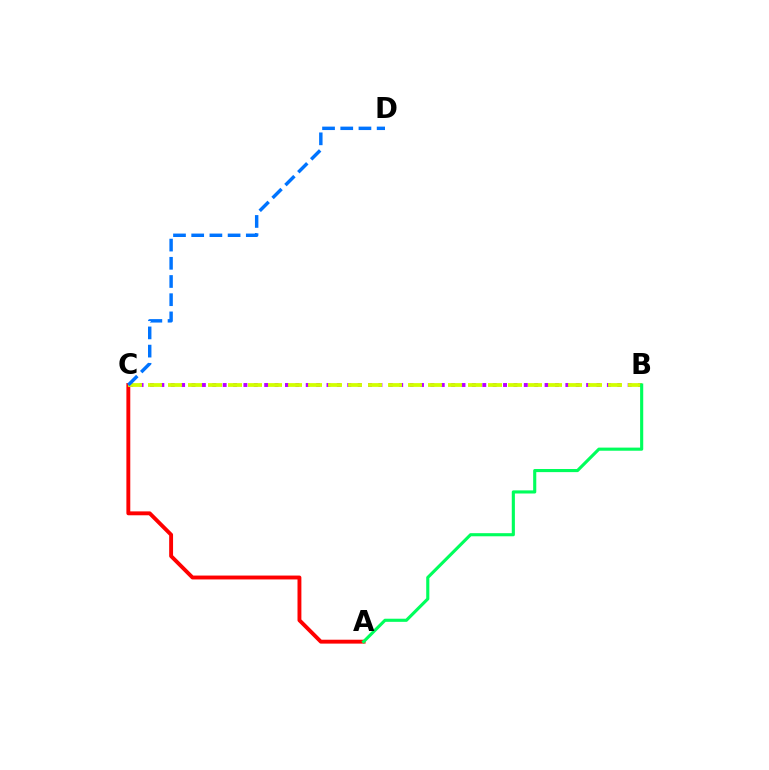{('A', 'C'): [{'color': '#ff0000', 'line_style': 'solid', 'thickness': 2.8}], ('B', 'C'): [{'color': '#b900ff', 'line_style': 'dotted', 'thickness': 2.82}, {'color': '#d1ff00', 'line_style': 'dashed', 'thickness': 2.72}], ('A', 'B'): [{'color': '#00ff5c', 'line_style': 'solid', 'thickness': 2.25}], ('C', 'D'): [{'color': '#0074ff', 'line_style': 'dashed', 'thickness': 2.47}]}